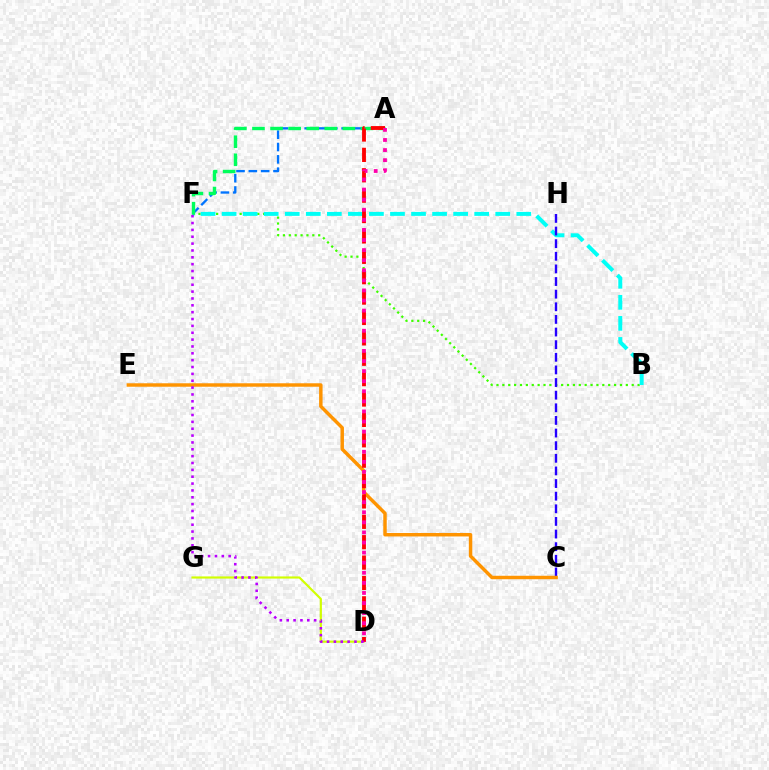{('B', 'F'): [{'color': '#3dff00', 'line_style': 'dotted', 'thickness': 1.6}, {'color': '#00fff6', 'line_style': 'dashed', 'thickness': 2.86}], ('C', 'H'): [{'color': '#2500ff', 'line_style': 'dashed', 'thickness': 1.72}], ('D', 'G'): [{'color': '#d1ff00', 'line_style': 'solid', 'thickness': 1.55}], ('A', 'F'): [{'color': '#0074ff', 'line_style': 'dashed', 'thickness': 1.67}, {'color': '#00ff5c', 'line_style': 'dashed', 'thickness': 2.46}], ('C', 'E'): [{'color': '#ff9400', 'line_style': 'solid', 'thickness': 2.49}], ('A', 'D'): [{'color': '#ff0000', 'line_style': 'dashed', 'thickness': 2.77}, {'color': '#ff00ac', 'line_style': 'dotted', 'thickness': 2.74}], ('D', 'F'): [{'color': '#b900ff', 'line_style': 'dotted', 'thickness': 1.86}]}